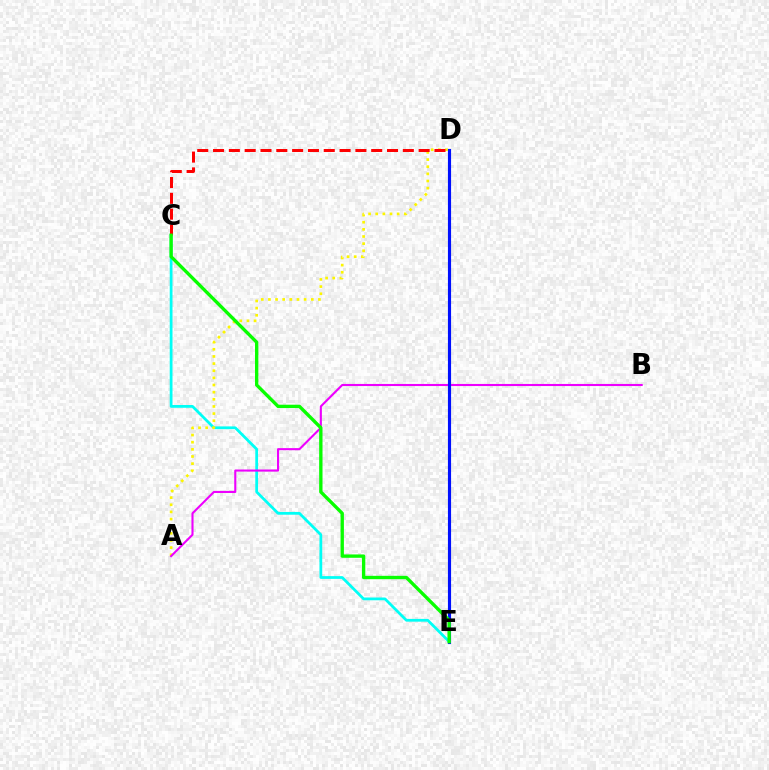{('C', 'E'): [{'color': '#00fff6', 'line_style': 'solid', 'thickness': 1.99}, {'color': '#08ff00', 'line_style': 'solid', 'thickness': 2.41}], ('A', 'D'): [{'color': '#fcf500', 'line_style': 'dotted', 'thickness': 1.94}], ('A', 'B'): [{'color': '#ee00ff', 'line_style': 'solid', 'thickness': 1.51}], ('C', 'D'): [{'color': '#ff0000', 'line_style': 'dashed', 'thickness': 2.15}], ('D', 'E'): [{'color': '#0010ff', 'line_style': 'solid', 'thickness': 2.26}]}